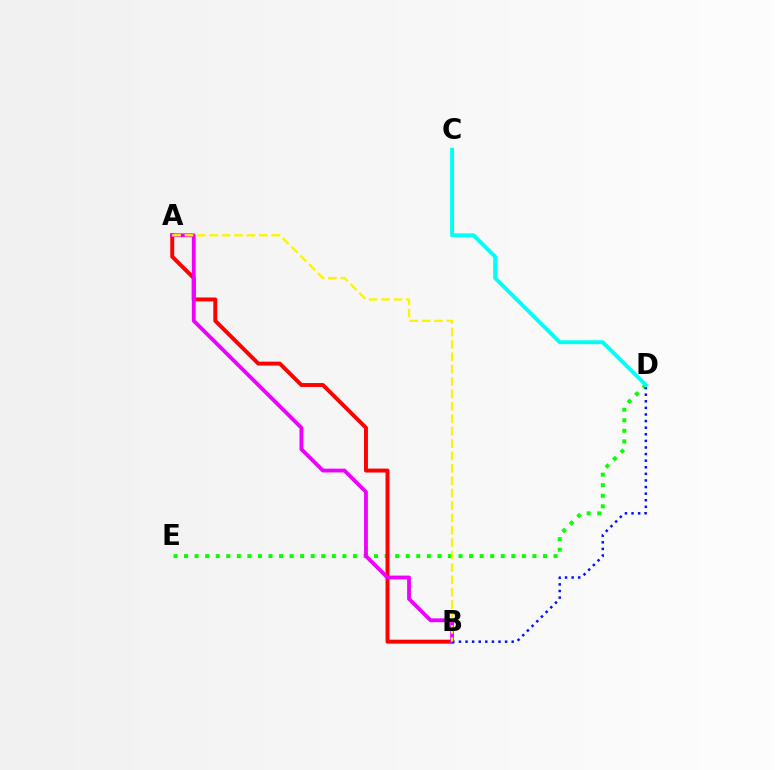{('D', 'E'): [{'color': '#08ff00', 'line_style': 'dotted', 'thickness': 2.87}], ('A', 'B'): [{'color': '#ff0000', 'line_style': 'solid', 'thickness': 2.83}, {'color': '#ee00ff', 'line_style': 'solid', 'thickness': 2.75}, {'color': '#fcf500', 'line_style': 'dashed', 'thickness': 1.68}], ('B', 'D'): [{'color': '#0010ff', 'line_style': 'dotted', 'thickness': 1.79}], ('C', 'D'): [{'color': '#00fff6', 'line_style': 'solid', 'thickness': 2.82}]}